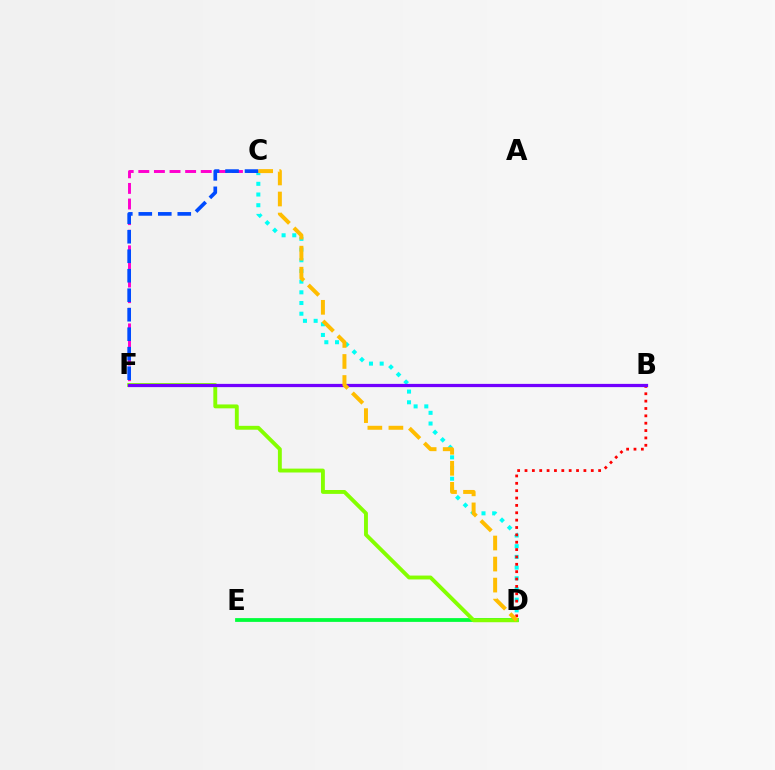{('D', 'E'): [{'color': '#00ff39', 'line_style': 'solid', 'thickness': 2.72}], ('C', 'D'): [{'color': '#00fff6', 'line_style': 'dotted', 'thickness': 2.9}, {'color': '#ffbd00', 'line_style': 'dashed', 'thickness': 2.86}], ('C', 'F'): [{'color': '#ff00cf', 'line_style': 'dashed', 'thickness': 2.12}, {'color': '#004bff', 'line_style': 'dashed', 'thickness': 2.65}], ('B', 'D'): [{'color': '#ff0000', 'line_style': 'dotted', 'thickness': 2.0}], ('D', 'F'): [{'color': '#84ff00', 'line_style': 'solid', 'thickness': 2.8}], ('B', 'F'): [{'color': '#7200ff', 'line_style': 'solid', 'thickness': 2.33}]}